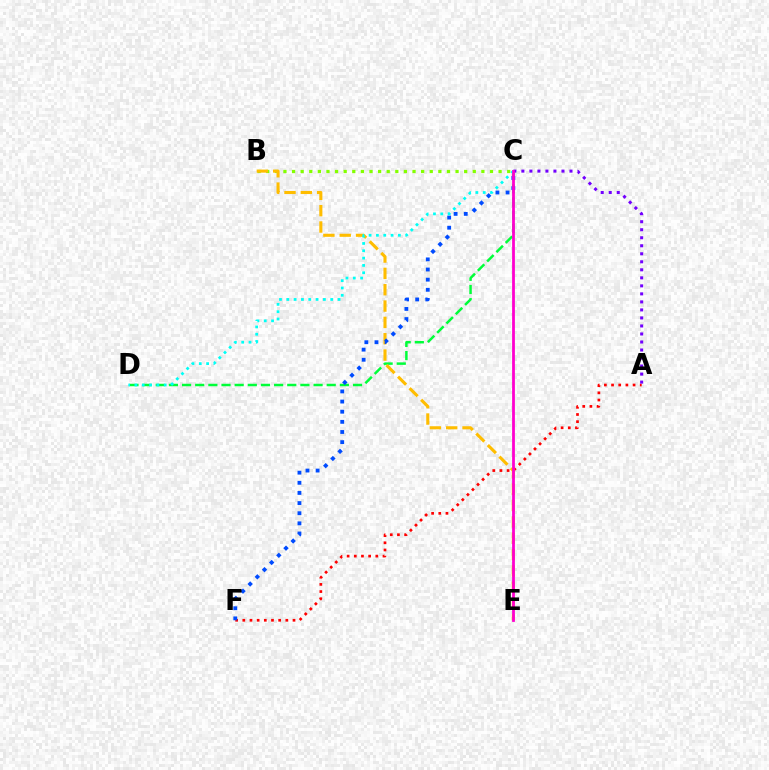{('A', 'F'): [{'color': '#ff0000', 'line_style': 'dotted', 'thickness': 1.95}], ('B', 'C'): [{'color': '#84ff00', 'line_style': 'dotted', 'thickness': 2.34}], ('C', 'D'): [{'color': '#00ff39', 'line_style': 'dashed', 'thickness': 1.79}, {'color': '#00fff6', 'line_style': 'dotted', 'thickness': 1.99}], ('B', 'E'): [{'color': '#ffbd00', 'line_style': 'dashed', 'thickness': 2.22}], ('C', 'F'): [{'color': '#004bff', 'line_style': 'dotted', 'thickness': 2.75}], ('A', 'C'): [{'color': '#7200ff', 'line_style': 'dotted', 'thickness': 2.18}], ('C', 'E'): [{'color': '#ff00cf', 'line_style': 'solid', 'thickness': 2.0}]}